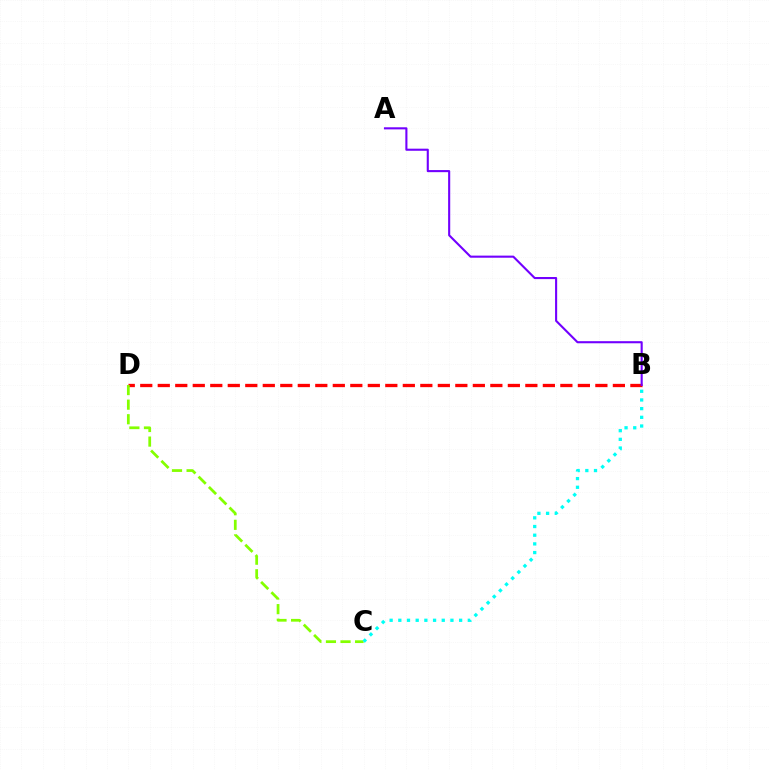{('B', 'D'): [{'color': '#ff0000', 'line_style': 'dashed', 'thickness': 2.38}], ('C', 'D'): [{'color': '#84ff00', 'line_style': 'dashed', 'thickness': 1.98}], ('A', 'B'): [{'color': '#7200ff', 'line_style': 'solid', 'thickness': 1.51}], ('B', 'C'): [{'color': '#00fff6', 'line_style': 'dotted', 'thickness': 2.36}]}